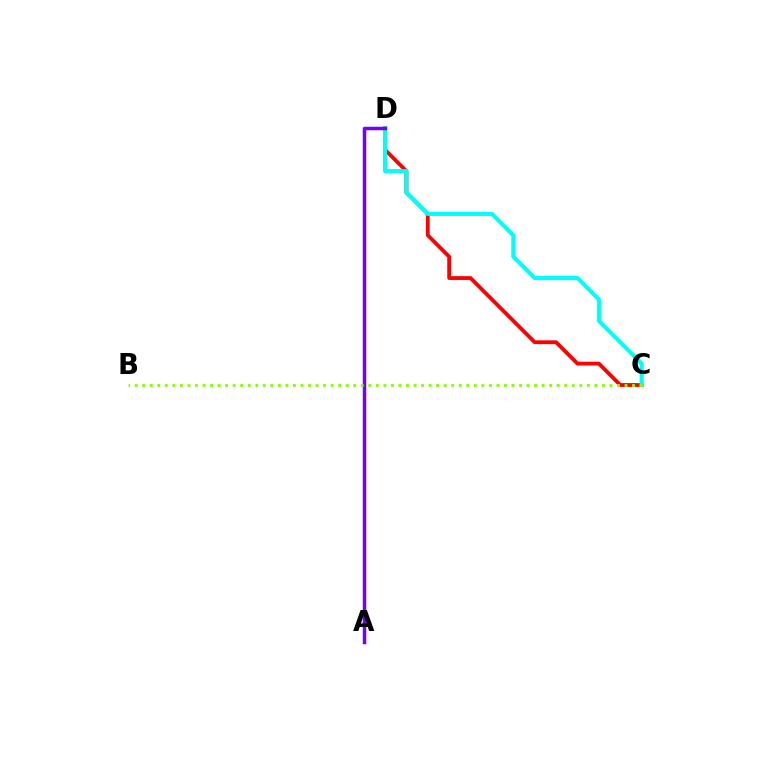{('C', 'D'): [{'color': '#ff0000', 'line_style': 'solid', 'thickness': 2.75}, {'color': '#00fff6', 'line_style': 'solid', 'thickness': 2.96}], ('A', 'D'): [{'color': '#7200ff', 'line_style': 'solid', 'thickness': 2.51}], ('B', 'C'): [{'color': '#84ff00', 'line_style': 'dotted', 'thickness': 2.05}]}